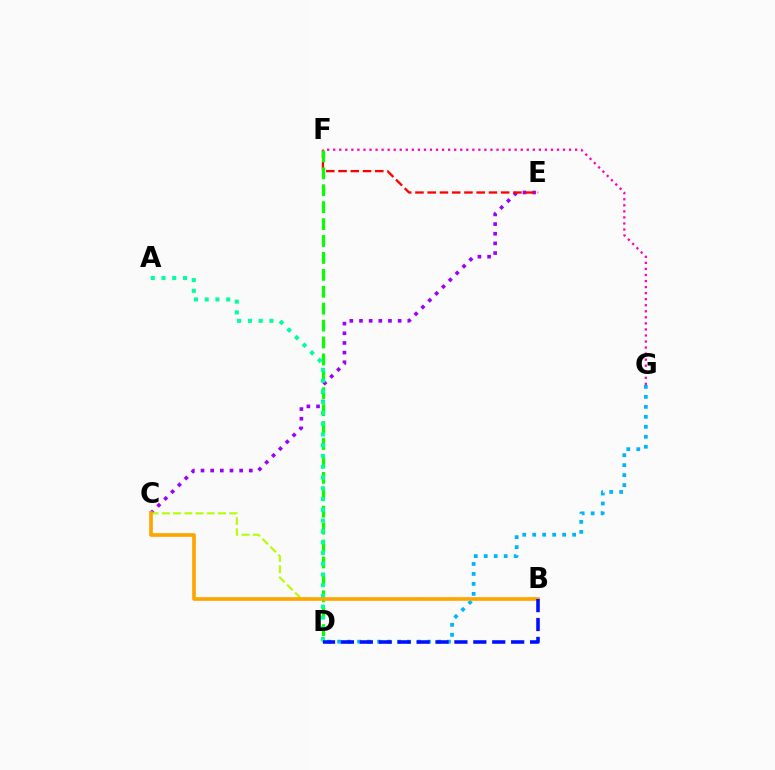{('C', 'E'): [{'color': '#9b00ff', 'line_style': 'dotted', 'thickness': 2.62}], ('E', 'F'): [{'color': '#ff0000', 'line_style': 'dashed', 'thickness': 1.66}], ('D', 'G'): [{'color': '#00b5ff', 'line_style': 'dotted', 'thickness': 2.71}], ('F', 'G'): [{'color': '#ff00bd', 'line_style': 'dotted', 'thickness': 1.64}], ('D', 'F'): [{'color': '#08ff00', 'line_style': 'dashed', 'thickness': 2.3}], ('B', 'C'): [{'color': '#b3ff00', 'line_style': 'dashed', 'thickness': 1.53}, {'color': '#ffa500', 'line_style': 'solid', 'thickness': 2.63}], ('A', 'D'): [{'color': '#00ff9d', 'line_style': 'dotted', 'thickness': 2.93}], ('B', 'D'): [{'color': '#0010ff', 'line_style': 'dashed', 'thickness': 2.57}]}